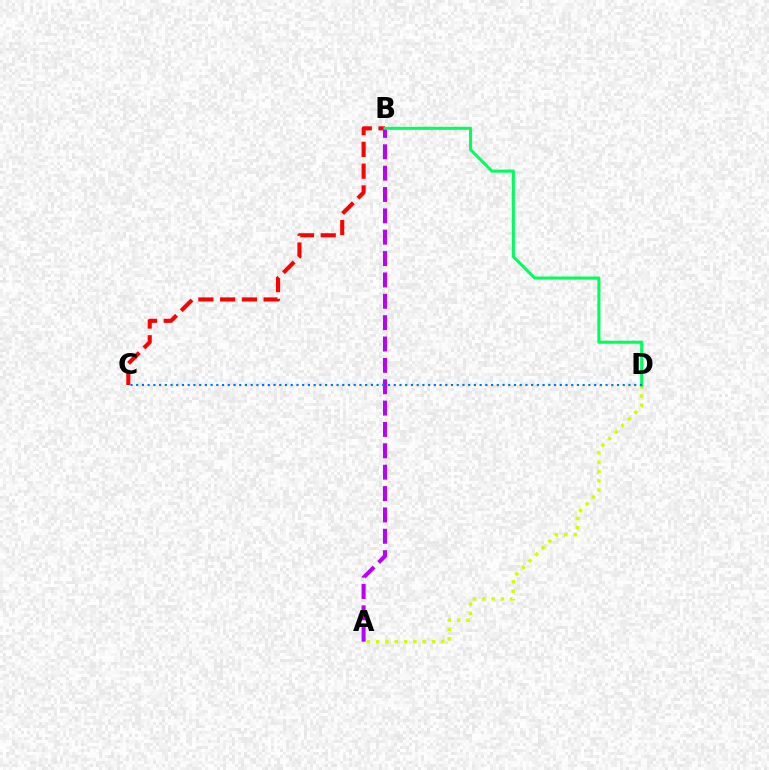{('B', 'C'): [{'color': '#ff0000', 'line_style': 'dashed', 'thickness': 2.95}], ('A', 'B'): [{'color': '#b900ff', 'line_style': 'dashed', 'thickness': 2.9}], ('A', 'D'): [{'color': '#d1ff00', 'line_style': 'dotted', 'thickness': 2.53}], ('B', 'D'): [{'color': '#00ff5c', 'line_style': 'solid', 'thickness': 2.2}], ('C', 'D'): [{'color': '#0074ff', 'line_style': 'dotted', 'thickness': 1.56}]}